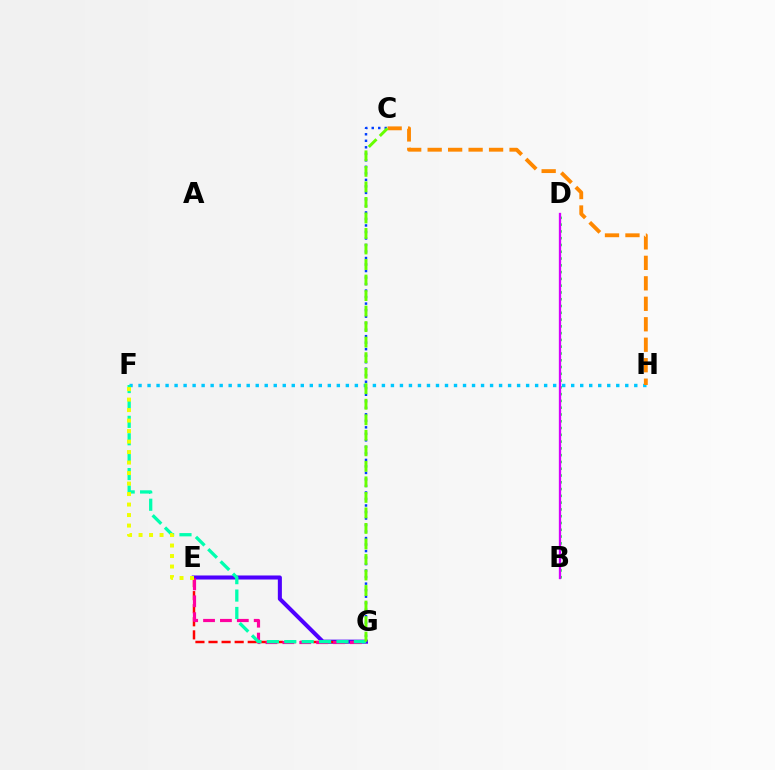{('E', 'G'): [{'color': '#4f00ff', 'line_style': 'solid', 'thickness': 2.91}, {'color': '#ff0000', 'line_style': 'dashed', 'thickness': 1.78}, {'color': '#ff00a0', 'line_style': 'dashed', 'thickness': 2.29}], ('B', 'D'): [{'color': '#00ff27', 'line_style': 'dotted', 'thickness': 1.84}, {'color': '#d600ff', 'line_style': 'solid', 'thickness': 1.67}], ('F', 'H'): [{'color': '#00c7ff', 'line_style': 'dotted', 'thickness': 2.45}], ('C', 'H'): [{'color': '#ff8800', 'line_style': 'dashed', 'thickness': 2.78}], ('C', 'G'): [{'color': '#003fff', 'line_style': 'dotted', 'thickness': 1.77}, {'color': '#66ff00', 'line_style': 'dashed', 'thickness': 2.11}], ('F', 'G'): [{'color': '#00ffaf', 'line_style': 'dashed', 'thickness': 2.36}], ('E', 'F'): [{'color': '#eeff00', 'line_style': 'dotted', 'thickness': 2.85}]}